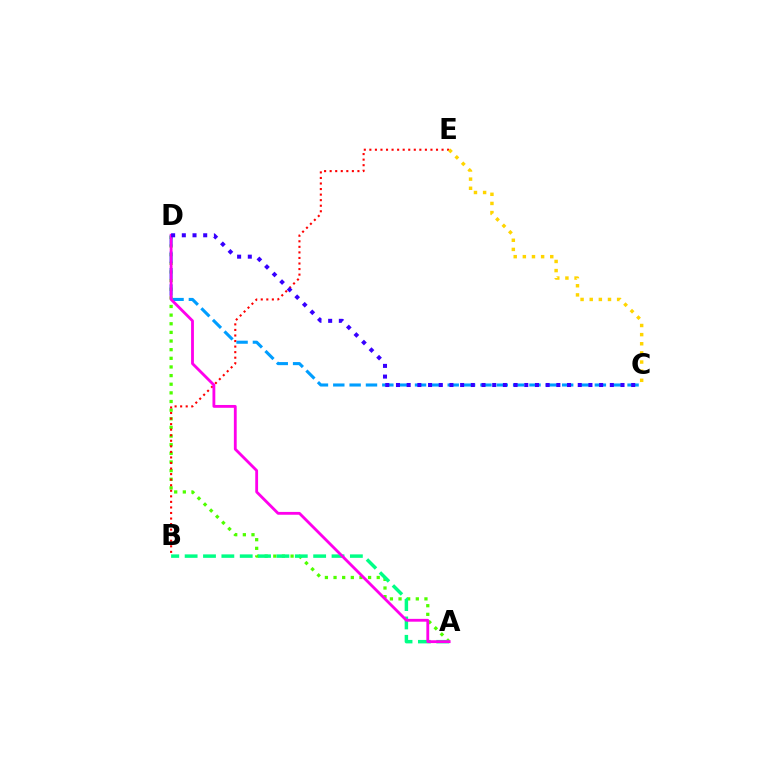{('A', 'D'): [{'color': '#4fff00', 'line_style': 'dotted', 'thickness': 2.35}, {'color': '#ff00ed', 'line_style': 'solid', 'thickness': 2.03}], ('B', 'E'): [{'color': '#ff0000', 'line_style': 'dotted', 'thickness': 1.51}], ('A', 'B'): [{'color': '#00ff86', 'line_style': 'dashed', 'thickness': 2.49}], ('C', 'E'): [{'color': '#ffd500', 'line_style': 'dotted', 'thickness': 2.48}], ('C', 'D'): [{'color': '#009eff', 'line_style': 'dashed', 'thickness': 2.22}, {'color': '#3700ff', 'line_style': 'dotted', 'thickness': 2.91}]}